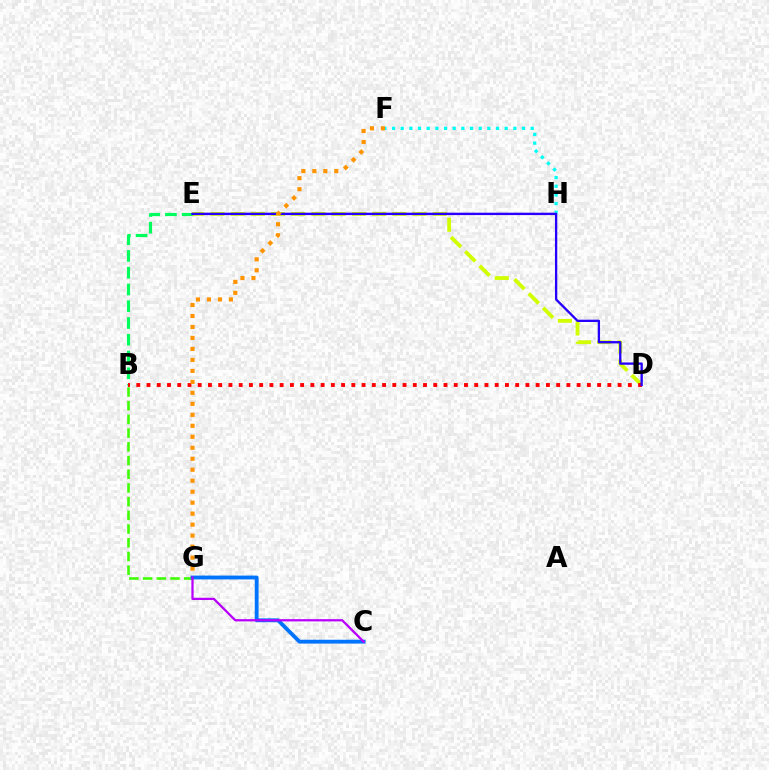{('B', 'G'): [{'color': '#3dff00', 'line_style': 'dashed', 'thickness': 1.86}], ('C', 'G'): [{'color': '#0074ff', 'line_style': 'solid', 'thickness': 2.77}, {'color': '#b900ff', 'line_style': 'solid', 'thickness': 1.63}], ('F', 'H'): [{'color': '#00fff6', 'line_style': 'dotted', 'thickness': 2.35}], ('B', 'E'): [{'color': '#00ff5c', 'line_style': 'dashed', 'thickness': 2.28}], ('D', 'E'): [{'color': '#d1ff00', 'line_style': 'dashed', 'thickness': 2.75}, {'color': '#2500ff', 'line_style': 'solid', 'thickness': 1.67}], ('E', 'H'): [{'color': '#ff00ac', 'line_style': 'solid', 'thickness': 1.51}], ('B', 'D'): [{'color': '#ff0000', 'line_style': 'dotted', 'thickness': 2.78}], ('F', 'G'): [{'color': '#ff9400', 'line_style': 'dotted', 'thickness': 2.98}]}